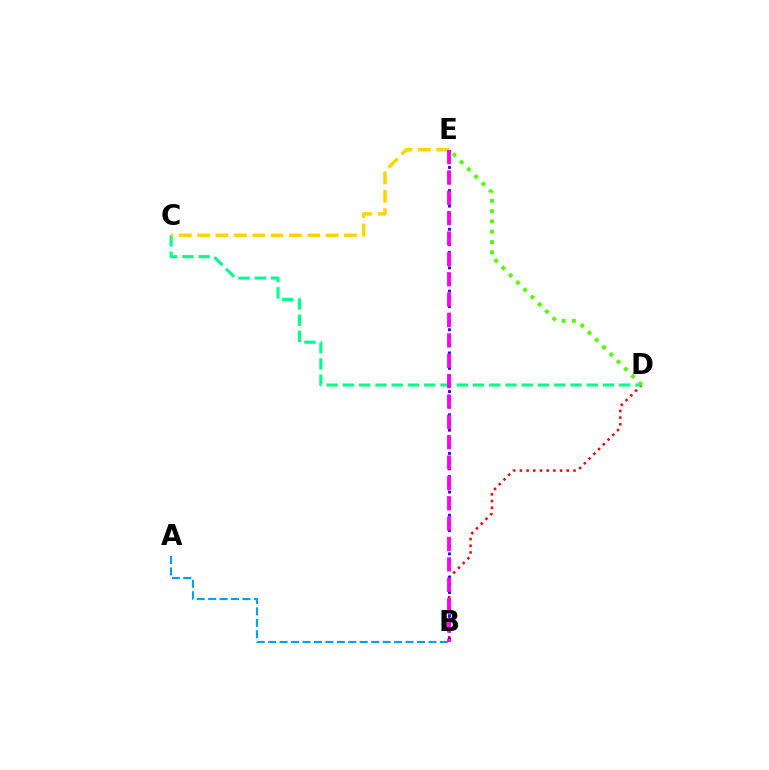{('B', 'D'): [{'color': '#ff0000', 'line_style': 'dotted', 'thickness': 1.82}], ('C', 'D'): [{'color': '#00ff86', 'line_style': 'dashed', 'thickness': 2.21}], ('B', 'E'): [{'color': '#3700ff', 'line_style': 'dotted', 'thickness': 2.1}, {'color': '#ff00ed', 'line_style': 'dashed', 'thickness': 2.77}], ('A', 'B'): [{'color': '#009eff', 'line_style': 'dashed', 'thickness': 1.56}], ('C', 'E'): [{'color': '#ffd500', 'line_style': 'dashed', 'thickness': 2.49}], ('D', 'E'): [{'color': '#4fff00', 'line_style': 'dotted', 'thickness': 2.79}]}